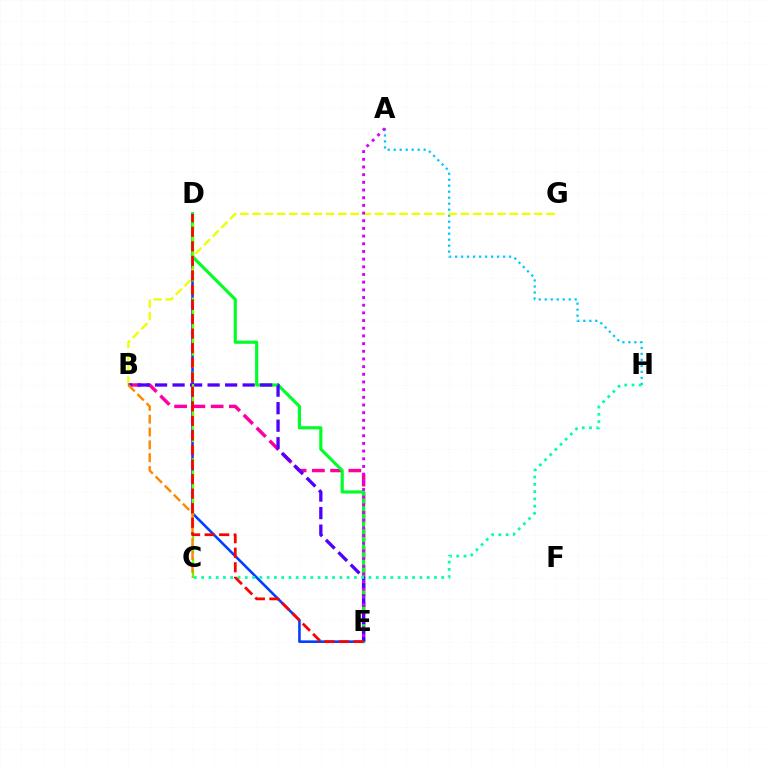{('D', 'E'): [{'color': '#003fff', 'line_style': 'solid', 'thickness': 1.86}, {'color': '#00ff27', 'line_style': 'solid', 'thickness': 2.27}, {'color': '#ff0000', 'line_style': 'dashed', 'thickness': 1.98}], ('A', 'H'): [{'color': '#00c7ff', 'line_style': 'dotted', 'thickness': 1.63}], ('B', 'E'): [{'color': '#ff00a0', 'line_style': 'dashed', 'thickness': 2.48}, {'color': '#4f00ff', 'line_style': 'dashed', 'thickness': 2.38}], ('B', 'G'): [{'color': '#eeff00', 'line_style': 'dashed', 'thickness': 1.66}], ('C', 'D'): [{'color': '#66ff00', 'line_style': 'dashed', 'thickness': 1.68}], ('C', 'H'): [{'color': '#00ffaf', 'line_style': 'dotted', 'thickness': 1.98}], ('B', 'C'): [{'color': '#ff8800', 'line_style': 'dashed', 'thickness': 1.74}], ('A', 'E'): [{'color': '#d600ff', 'line_style': 'dotted', 'thickness': 2.09}]}